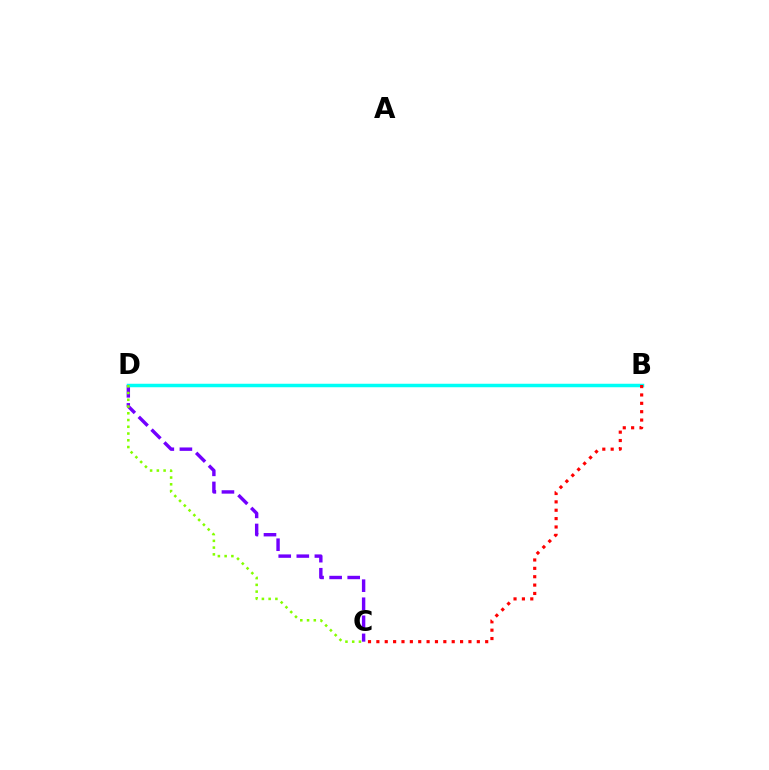{('C', 'D'): [{'color': '#7200ff', 'line_style': 'dashed', 'thickness': 2.46}, {'color': '#84ff00', 'line_style': 'dotted', 'thickness': 1.83}], ('B', 'D'): [{'color': '#00fff6', 'line_style': 'solid', 'thickness': 2.52}], ('B', 'C'): [{'color': '#ff0000', 'line_style': 'dotted', 'thickness': 2.27}]}